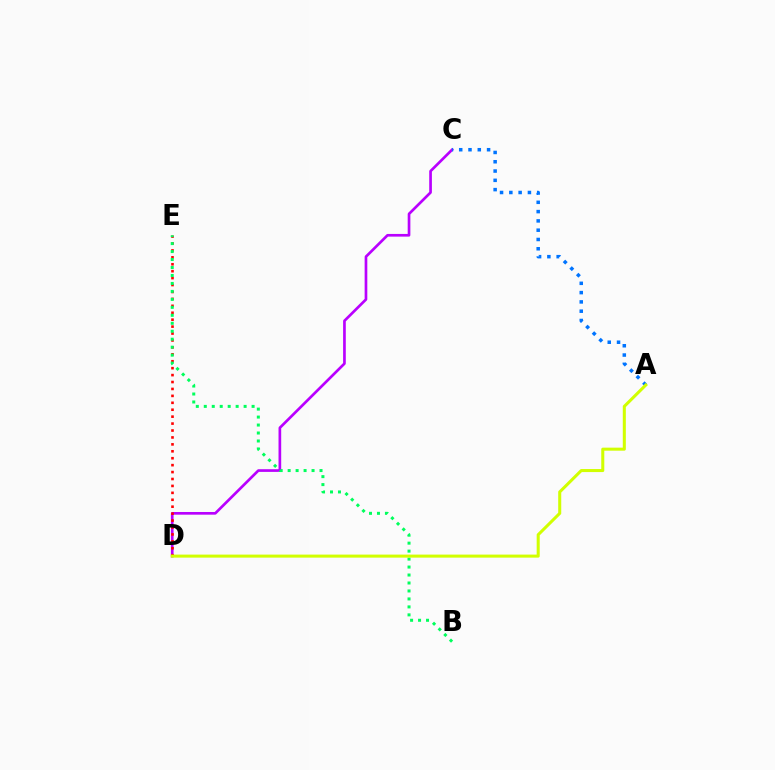{('C', 'D'): [{'color': '#b900ff', 'line_style': 'solid', 'thickness': 1.93}], ('A', 'C'): [{'color': '#0074ff', 'line_style': 'dotted', 'thickness': 2.52}], ('D', 'E'): [{'color': '#ff0000', 'line_style': 'dotted', 'thickness': 1.88}], ('B', 'E'): [{'color': '#00ff5c', 'line_style': 'dotted', 'thickness': 2.17}], ('A', 'D'): [{'color': '#d1ff00', 'line_style': 'solid', 'thickness': 2.18}]}